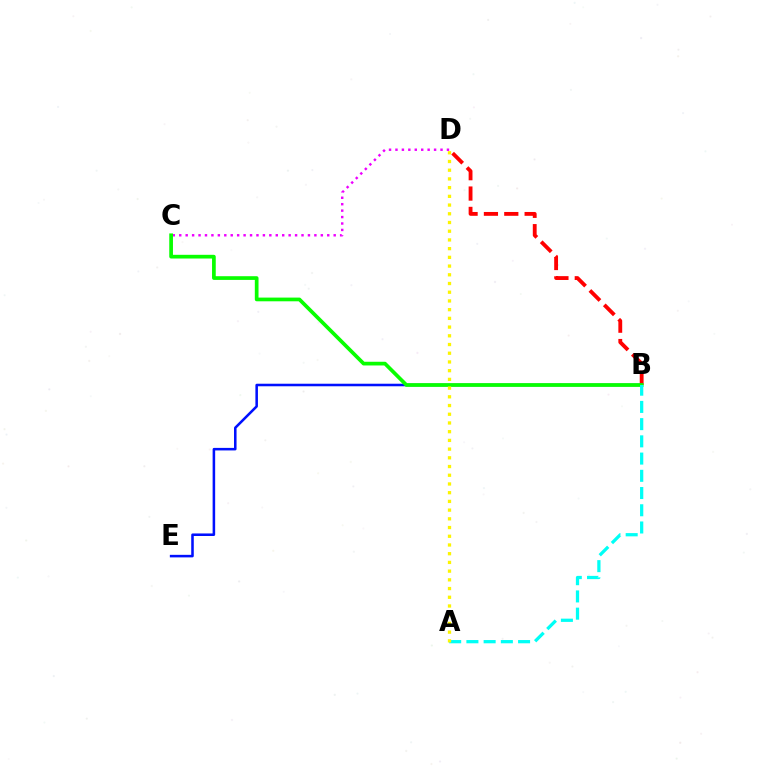{('C', 'D'): [{'color': '#ee00ff', 'line_style': 'dotted', 'thickness': 1.75}], ('B', 'D'): [{'color': '#ff0000', 'line_style': 'dashed', 'thickness': 2.77}], ('B', 'E'): [{'color': '#0010ff', 'line_style': 'solid', 'thickness': 1.83}], ('B', 'C'): [{'color': '#08ff00', 'line_style': 'solid', 'thickness': 2.67}], ('A', 'B'): [{'color': '#00fff6', 'line_style': 'dashed', 'thickness': 2.34}], ('A', 'D'): [{'color': '#fcf500', 'line_style': 'dotted', 'thickness': 2.37}]}